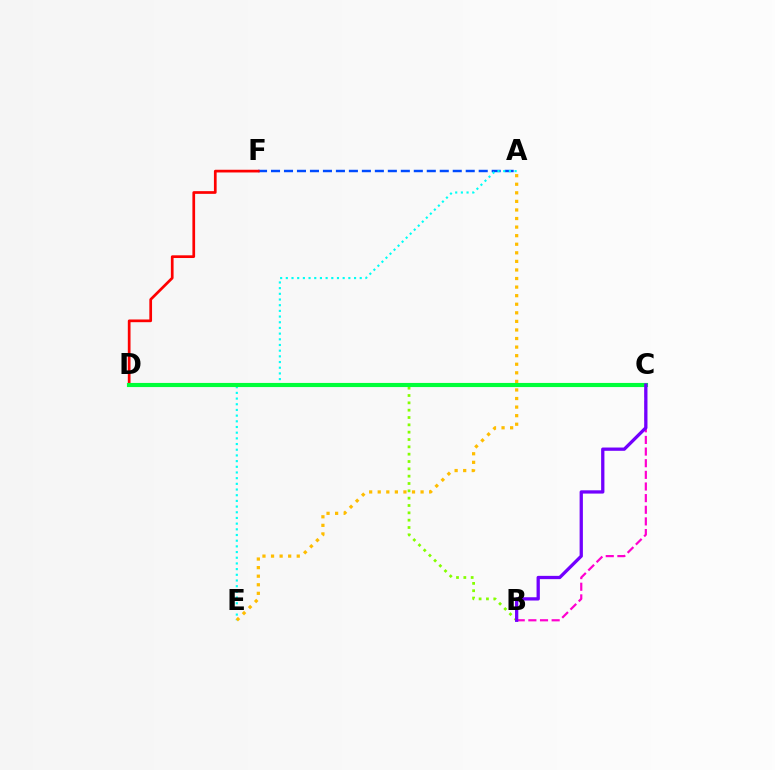{('A', 'F'): [{'color': '#004bff', 'line_style': 'dashed', 'thickness': 1.76}], ('B', 'D'): [{'color': '#84ff00', 'line_style': 'dotted', 'thickness': 1.99}], ('D', 'F'): [{'color': '#ff0000', 'line_style': 'solid', 'thickness': 1.95}], ('A', 'E'): [{'color': '#00fff6', 'line_style': 'dotted', 'thickness': 1.54}, {'color': '#ffbd00', 'line_style': 'dotted', 'thickness': 2.33}], ('C', 'D'): [{'color': '#00ff39', 'line_style': 'solid', 'thickness': 2.97}], ('B', 'C'): [{'color': '#ff00cf', 'line_style': 'dashed', 'thickness': 1.58}, {'color': '#7200ff', 'line_style': 'solid', 'thickness': 2.36}]}